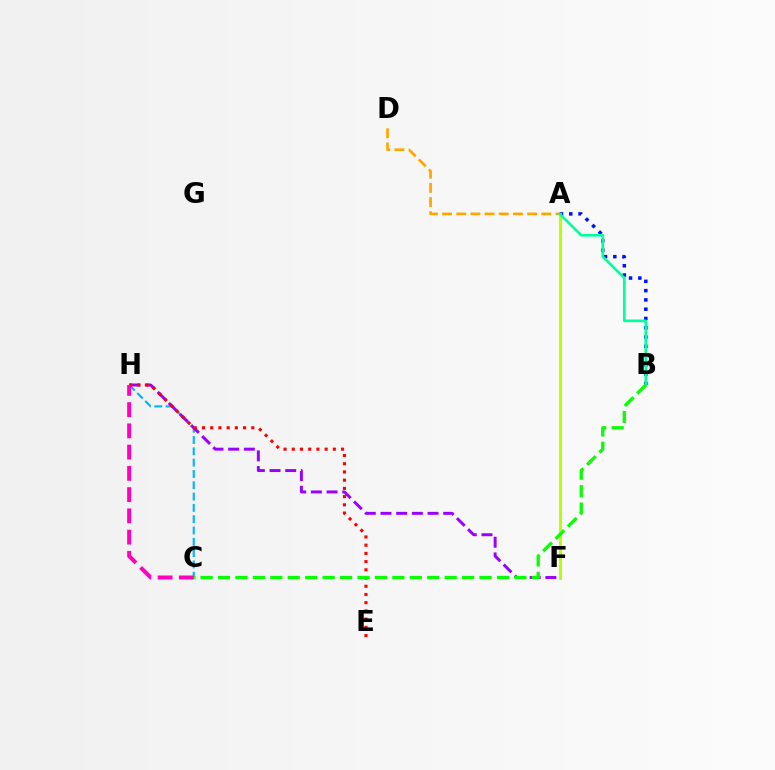{('C', 'H'): [{'color': '#00b5ff', 'line_style': 'dashed', 'thickness': 1.54}, {'color': '#ff00bd', 'line_style': 'dashed', 'thickness': 2.89}], ('A', 'B'): [{'color': '#0010ff', 'line_style': 'dotted', 'thickness': 2.52}, {'color': '#00ff9d', 'line_style': 'solid', 'thickness': 1.92}], ('F', 'H'): [{'color': '#9b00ff', 'line_style': 'dashed', 'thickness': 2.13}], ('A', 'D'): [{'color': '#ffa500', 'line_style': 'dashed', 'thickness': 1.93}], ('A', 'F'): [{'color': '#b3ff00', 'line_style': 'solid', 'thickness': 2.07}], ('E', 'H'): [{'color': '#ff0000', 'line_style': 'dotted', 'thickness': 2.23}], ('B', 'C'): [{'color': '#08ff00', 'line_style': 'dashed', 'thickness': 2.37}]}